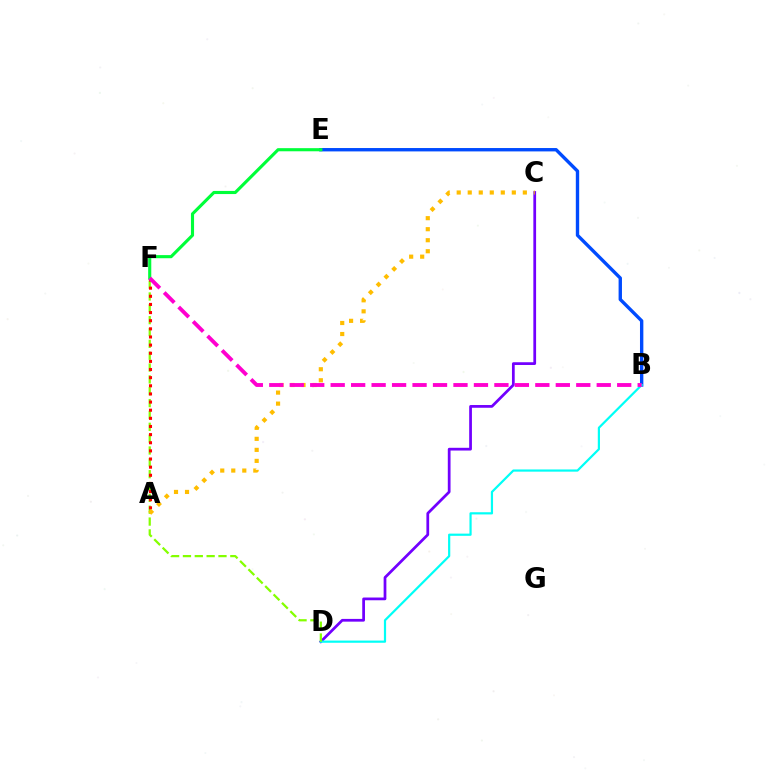{('C', 'D'): [{'color': '#7200ff', 'line_style': 'solid', 'thickness': 1.97}], ('B', 'E'): [{'color': '#004bff', 'line_style': 'solid', 'thickness': 2.43}], ('B', 'D'): [{'color': '#00fff6', 'line_style': 'solid', 'thickness': 1.59}], ('D', 'F'): [{'color': '#84ff00', 'line_style': 'dashed', 'thickness': 1.61}], ('A', 'F'): [{'color': '#ff0000', 'line_style': 'dotted', 'thickness': 2.21}], ('A', 'C'): [{'color': '#ffbd00', 'line_style': 'dotted', 'thickness': 2.99}], ('E', 'F'): [{'color': '#00ff39', 'line_style': 'solid', 'thickness': 2.25}], ('B', 'F'): [{'color': '#ff00cf', 'line_style': 'dashed', 'thickness': 2.78}]}